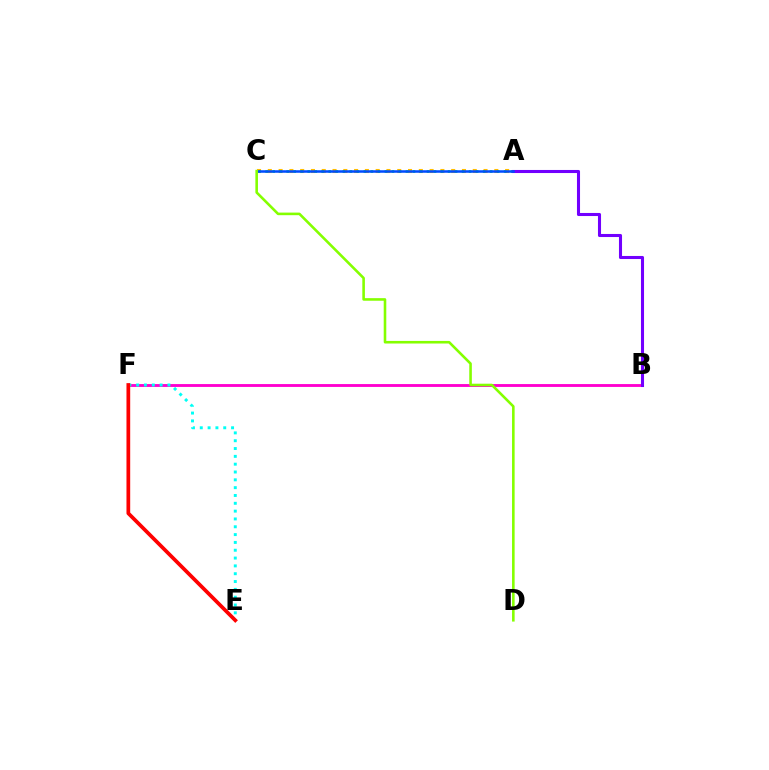{('B', 'F'): [{'color': '#ff00cf', 'line_style': 'solid', 'thickness': 2.07}], ('A', 'C'): [{'color': '#ffbd00', 'line_style': 'dotted', 'thickness': 2.93}, {'color': '#00ff39', 'line_style': 'dotted', 'thickness': 1.91}, {'color': '#004bff', 'line_style': 'solid', 'thickness': 1.82}], ('E', 'F'): [{'color': '#00fff6', 'line_style': 'dotted', 'thickness': 2.13}, {'color': '#ff0000', 'line_style': 'solid', 'thickness': 2.68}], ('A', 'B'): [{'color': '#7200ff', 'line_style': 'solid', 'thickness': 2.21}], ('C', 'D'): [{'color': '#84ff00', 'line_style': 'solid', 'thickness': 1.86}]}